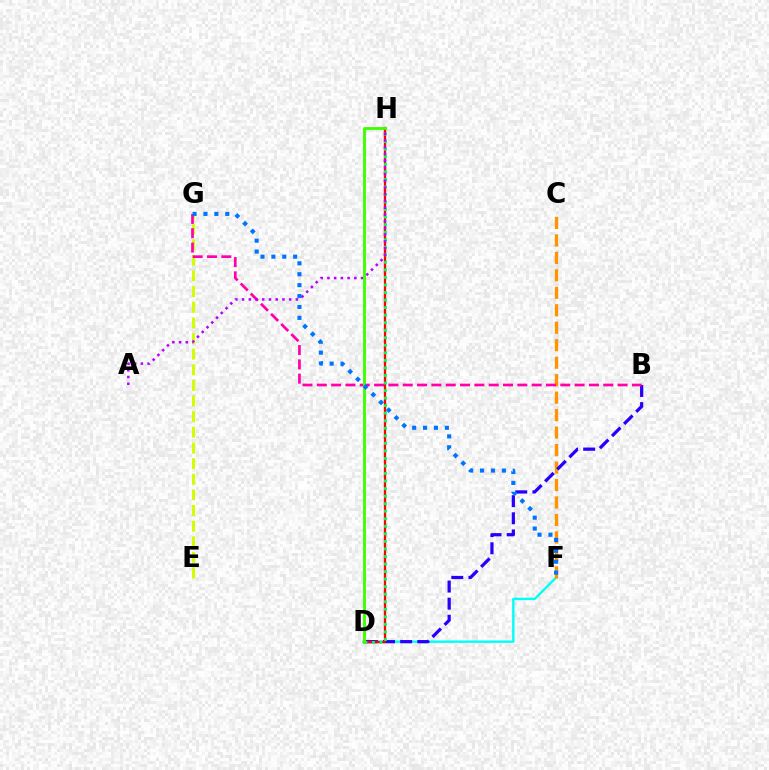{('E', 'G'): [{'color': '#d1ff00', 'line_style': 'dashed', 'thickness': 2.12}], ('D', 'F'): [{'color': '#00fff6', 'line_style': 'solid', 'thickness': 1.72}], ('C', 'F'): [{'color': '#ff9400', 'line_style': 'dashed', 'thickness': 2.37}], ('B', 'D'): [{'color': '#2500ff', 'line_style': 'dashed', 'thickness': 2.33}], ('D', 'H'): [{'color': '#ff0000', 'line_style': 'solid', 'thickness': 1.65}, {'color': '#00ff5c', 'line_style': 'dotted', 'thickness': 2.05}, {'color': '#3dff00', 'line_style': 'solid', 'thickness': 2.06}], ('B', 'G'): [{'color': '#ff00ac', 'line_style': 'dashed', 'thickness': 1.95}], ('A', 'H'): [{'color': '#b900ff', 'line_style': 'dotted', 'thickness': 1.83}], ('F', 'G'): [{'color': '#0074ff', 'line_style': 'dotted', 'thickness': 2.96}]}